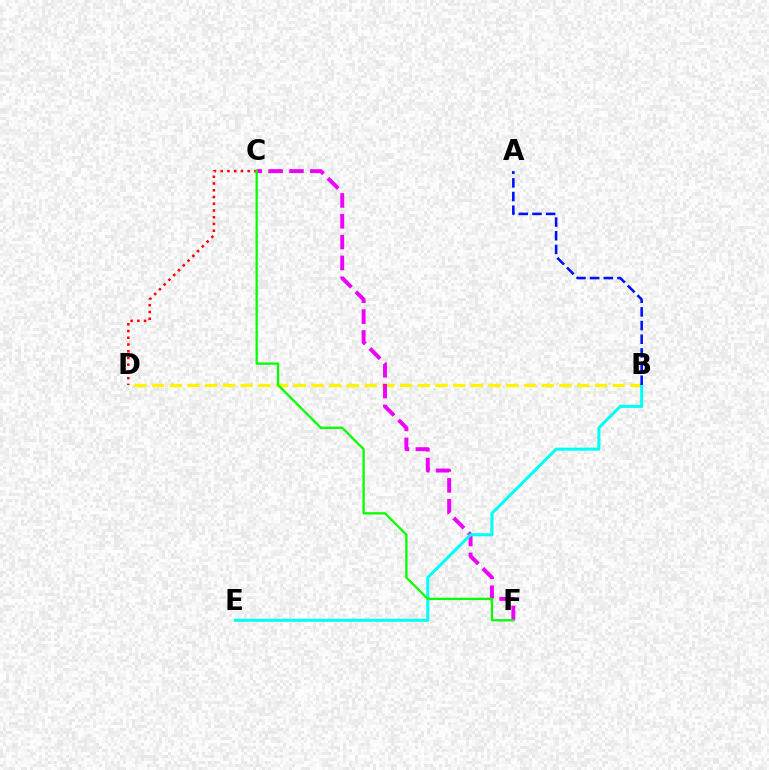{('B', 'D'): [{'color': '#fcf500', 'line_style': 'dashed', 'thickness': 2.41}], ('C', 'F'): [{'color': '#ee00ff', 'line_style': 'dashed', 'thickness': 2.83}, {'color': '#08ff00', 'line_style': 'solid', 'thickness': 1.66}], ('B', 'E'): [{'color': '#00fff6', 'line_style': 'solid', 'thickness': 2.18}], ('C', 'D'): [{'color': '#ff0000', 'line_style': 'dotted', 'thickness': 1.83}], ('A', 'B'): [{'color': '#0010ff', 'line_style': 'dashed', 'thickness': 1.86}]}